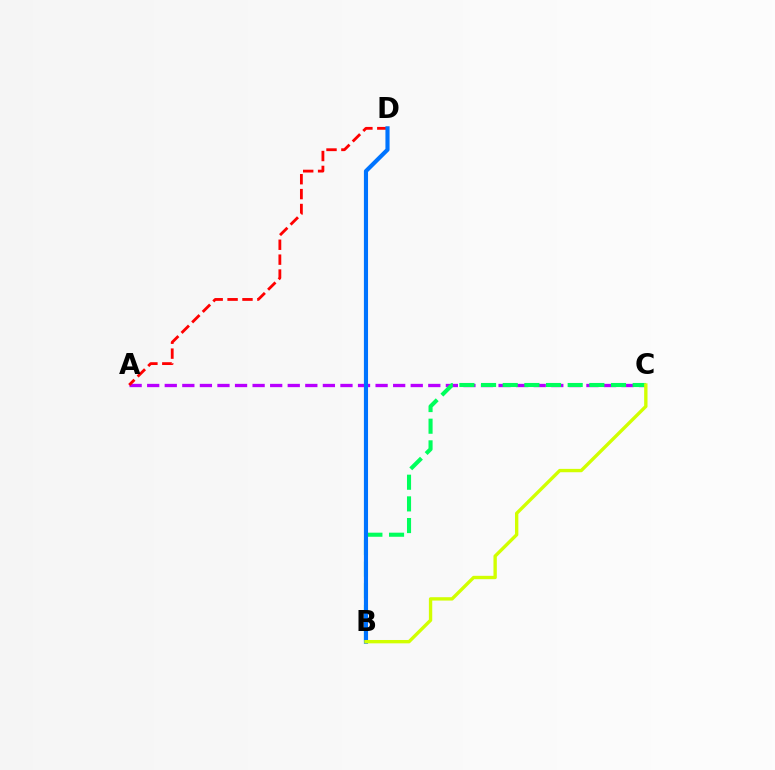{('A', 'C'): [{'color': '#b900ff', 'line_style': 'dashed', 'thickness': 2.39}], ('A', 'D'): [{'color': '#ff0000', 'line_style': 'dashed', 'thickness': 2.02}], ('B', 'C'): [{'color': '#00ff5c', 'line_style': 'dashed', 'thickness': 2.94}, {'color': '#d1ff00', 'line_style': 'solid', 'thickness': 2.42}], ('B', 'D'): [{'color': '#0074ff', 'line_style': 'solid', 'thickness': 2.98}]}